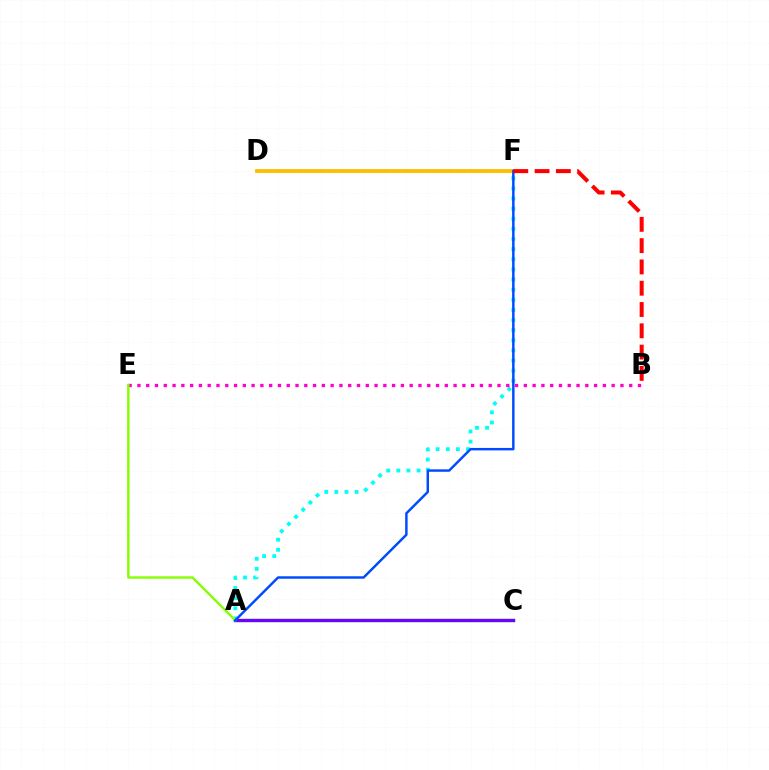{('A', 'C'): [{'color': '#00ff39', 'line_style': 'solid', 'thickness': 2.38}, {'color': '#7200ff', 'line_style': 'solid', 'thickness': 2.35}], ('A', 'F'): [{'color': '#00fff6', 'line_style': 'dotted', 'thickness': 2.75}, {'color': '#004bff', 'line_style': 'solid', 'thickness': 1.77}], ('B', 'E'): [{'color': '#ff00cf', 'line_style': 'dotted', 'thickness': 2.39}], ('A', 'E'): [{'color': '#84ff00', 'line_style': 'solid', 'thickness': 1.71}], ('D', 'F'): [{'color': '#ffbd00', 'line_style': 'solid', 'thickness': 2.75}], ('B', 'F'): [{'color': '#ff0000', 'line_style': 'dashed', 'thickness': 2.89}]}